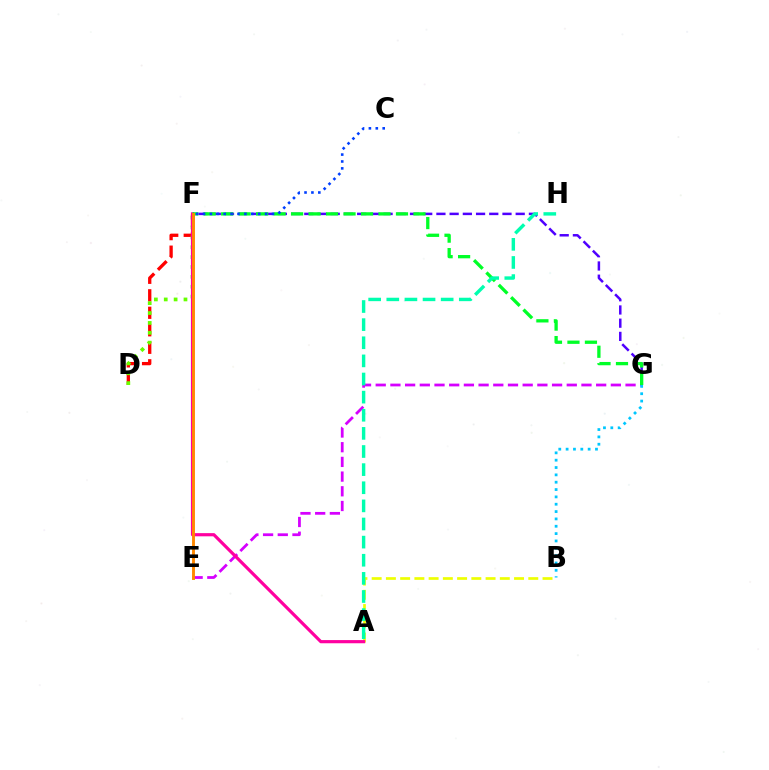{('E', 'G'): [{'color': '#d600ff', 'line_style': 'dashed', 'thickness': 2.0}], ('A', 'B'): [{'color': '#eeff00', 'line_style': 'dashed', 'thickness': 1.93}], ('D', 'F'): [{'color': '#ff0000', 'line_style': 'dashed', 'thickness': 2.38}, {'color': '#66ff00', 'line_style': 'dotted', 'thickness': 2.68}], ('F', 'G'): [{'color': '#4f00ff', 'line_style': 'dashed', 'thickness': 1.8}, {'color': '#00ff27', 'line_style': 'dashed', 'thickness': 2.37}], ('B', 'G'): [{'color': '#00c7ff', 'line_style': 'dotted', 'thickness': 1.99}], ('A', 'F'): [{'color': '#ff00a0', 'line_style': 'solid', 'thickness': 2.29}], ('C', 'F'): [{'color': '#003fff', 'line_style': 'dotted', 'thickness': 1.87}], ('A', 'H'): [{'color': '#00ffaf', 'line_style': 'dashed', 'thickness': 2.46}], ('E', 'F'): [{'color': '#ff8800', 'line_style': 'solid', 'thickness': 2.09}]}